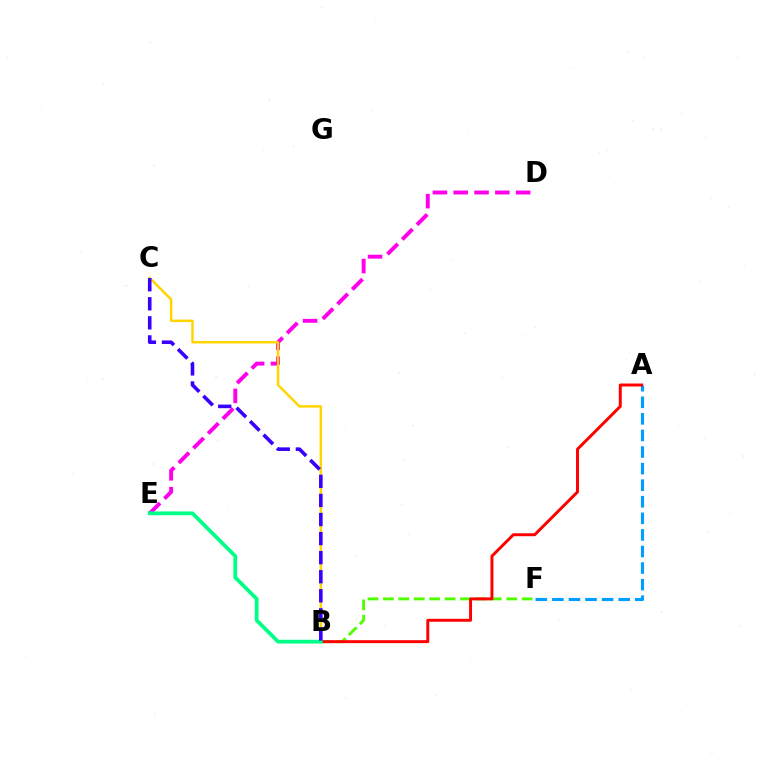{('B', 'F'): [{'color': '#4fff00', 'line_style': 'dashed', 'thickness': 2.09}], ('A', 'F'): [{'color': '#009eff', 'line_style': 'dashed', 'thickness': 2.25}], ('D', 'E'): [{'color': '#ff00ed', 'line_style': 'dashed', 'thickness': 2.83}], ('A', 'B'): [{'color': '#ff0000', 'line_style': 'solid', 'thickness': 2.13}], ('B', 'C'): [{'color': '#ffd500', 'line_style': 'solid', 'thickness': 1.78}, {'color': '#3700ff', 'line_style': 'dashed', 'thickness': 2.59}], ('B', 'E'): [{'color': '#00ff86', 'line_style': 'solid', 'thickness': 2.71}]}